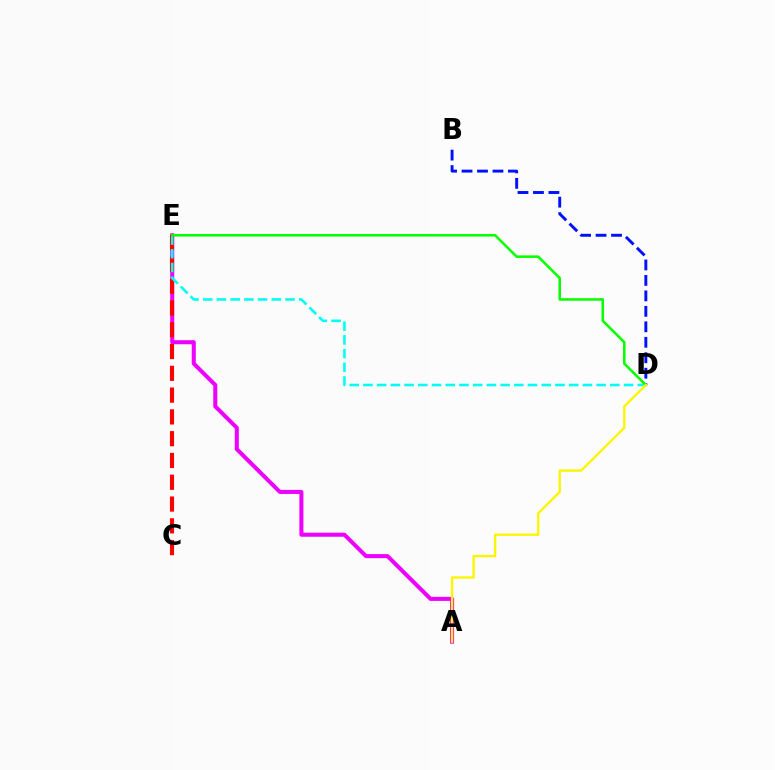{('A', 'E'): [{'color': '#ee00ff', 'line_style': 'solid', 'thickness': 2.91}], ('B', 'D'): [{'color': '#0010ff', 'line_style': 'dashed', 'thickness': 2.1}], ('C', 'E'): [{'color': '#ff0000', 'line_style': 'dashed', 'thickness': 2.96}], ('D', 'E'): [{'color': '#00fff6', 'line_style': 'dashed', 'thickness': 1.86}, {'color': '#08ff00', 'line_style': 'solid', 'thickness': 1.85}], ('A', 'D'): [{'color': '#fcf500', 'line_style': 'solid', 'thickness': 1.69}]}